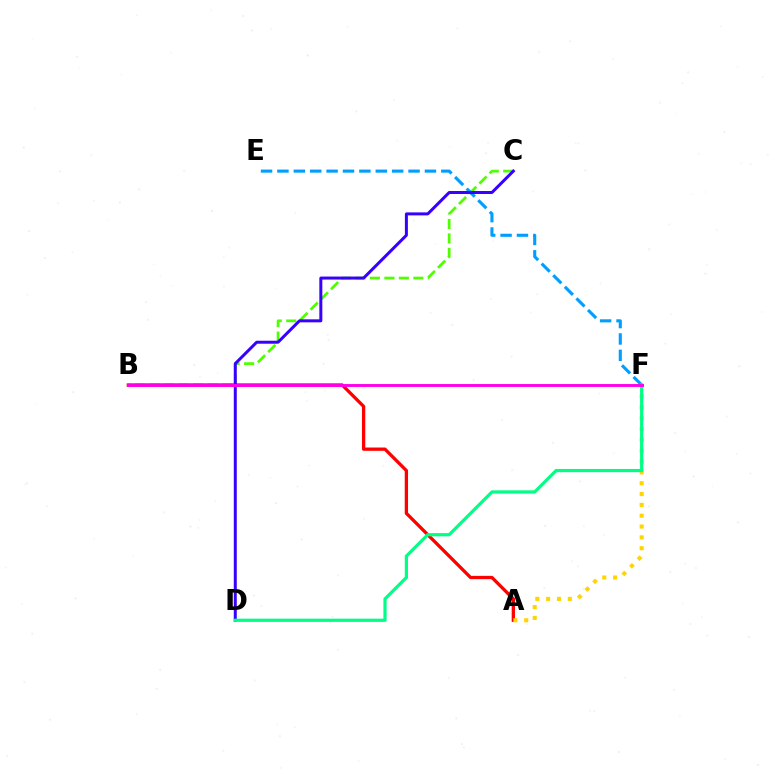{('B', 'C'): [{'color': '#4fff00', 'line_style': 'dashed', 'thickness': 1.97}], ('E', 'F'): [{'color': '#009eff', 'line_style': 'dashed', 'thickness': 2.23}], ('A', 'B'): [{'color': '#ff0000', 'line_style': 'solid', 'thickness': 2.37}], ('A', 'F'): [{'color': '#ffd500', 'line_style': 'dotted', 'thickness': 2.94}], ('C', 'D'): [{'color': '#3700ff', 'line_style': 'solid', 'thickness': 2.16}], ('D', 'F'): [{'color': '#00ff86', 'line_style': 'solid', 'thickness': 2.32}], ('B', 'F'): [{'color': '#ff00ed', 'line_style': 'solid', 'thickness': 2.1}]}